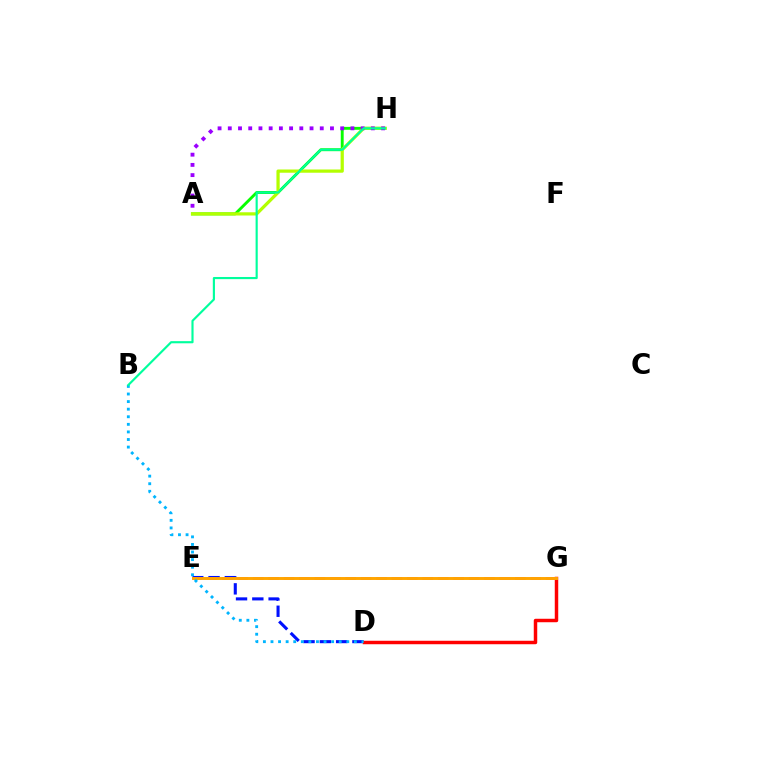{('D', 'E'): [{'color': '#0010ff', 'line_style': 'dashed', 'thickness': 2.21}], ('A', 'H'): [{'color': '#08ff00', 'line_style': 'solid', 'thickness': 2.08}, {'color': '#b3ff00', 'line_style': 'solid', 'thickness': 2.33}, {'color': '#9b00ff', 'line_style': 'dotted', 'thickness': 2.78}], ('D', 'G'): [{'color': '#ff0000', 'line_style': 'solid', 'thickness': 2.5}], ('E', 'G'): [{'color': '#ff00bd', 'line_style': 'dashed', 'thickness': 2.09}, {'color': '#ffa500', 'line_style': 'solid', 'thickness': 2.11}], ('B', 'D'): [{'color': '#00b5ff', 'line_style': 'dotted', 'thickness': 2.06}], ('B', 'H'): [{'color': '#00ff9d', 'line_style': 'solid', 'thickness': 1.55}]}